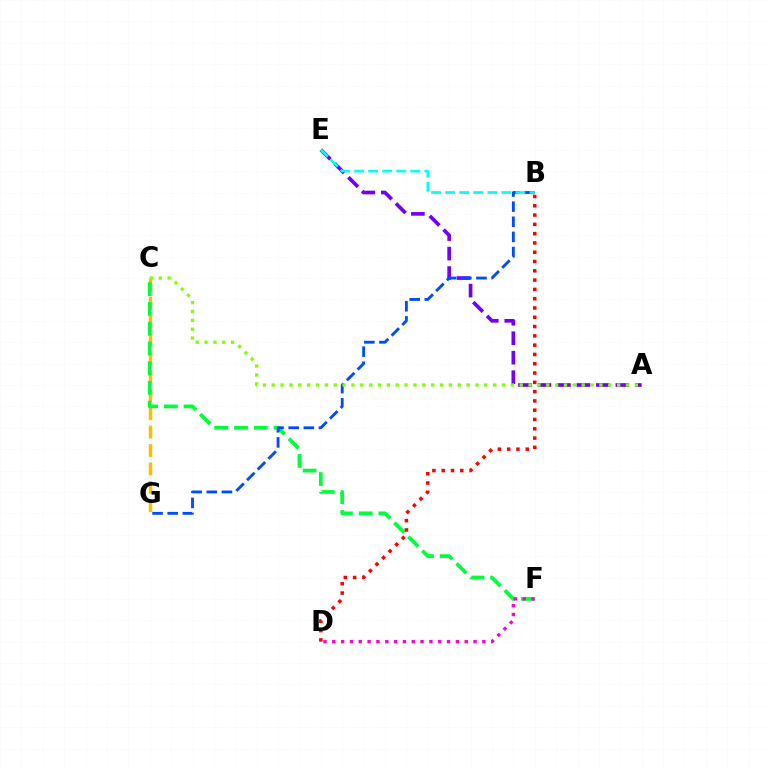{('C', 'G'): [{'color': '#ffbd00', 'line_style': 'dashed', 'thickness': 2.5}], ('A', 'E'): [{'color': '#7200ff', 'line_style': 'dashed', 'thickness': 2.65}], ('C', 'F'): [{'color': '#00ff39', 'line_style': 'dashed', 'thickness': 2.68}], ('B', 'G'): [{'color': '#004bff', 'line_style': 'dashed', 'thickness': 2.05}], ('B', 'E'): [{'color': '#00fff6', 'line_style': 'dashed', 'thickness': 1.91}], ('B', 'D'): [{'color': '#ff0000', 'line_style': 'dotted', 'thickness': 2.52}], ('D', 'F'): [{'color': '#ff00cf', 'line_style': 'dotted', 'thickness': 2.4}], ('A', 'C'): [{'color': '#84ff00', 'line_style': 'dotted', 'thickness': 2.41}]}